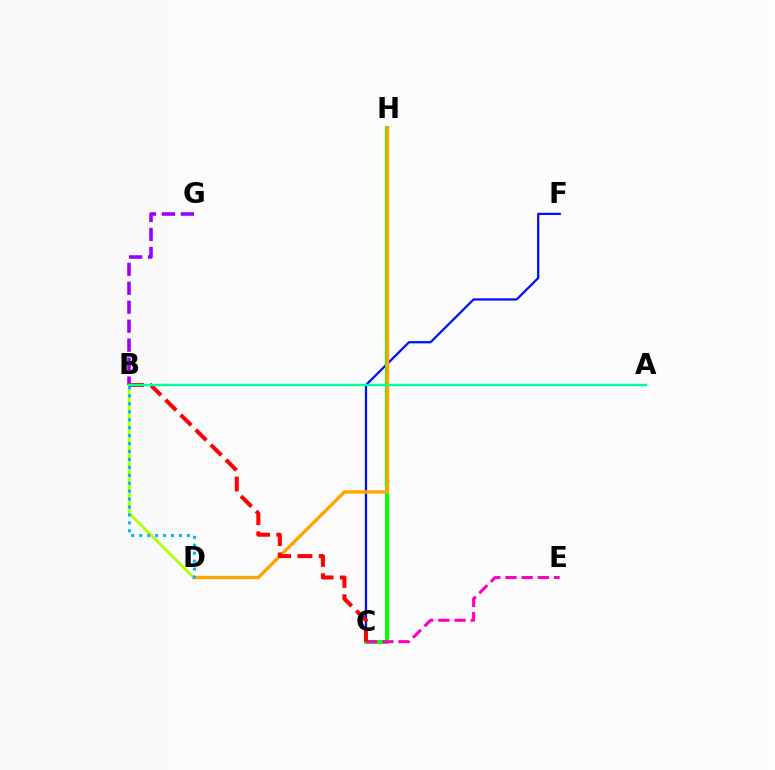{('C', 'F'): [{'color': '#0010ff', 'line_style': 'solid', 'thickness': 1.63}], ('C', 'H'): [{'color': '#08ff00', 'line_style': 'solid', 'thickness': 2.9}], ('B', 'D'): [{'color': '#b3ff00', 'line_style': 'solid', 'thickness': 2.05}, {'color': '#00b5ff', 'line_style': 'dotted', 'thickness': 2.16}], ('B', 'G'): [{'color': '#9b00ff', 'line_style': 'dashed', 'thickness': 2.57}], ('D', 'H'): [{'color': '#ffa500', 'line_style': 'solid', 'thickness': 2.4}], ('C', 'E'): [{'color': '#ff00bd', 'line_style': 'dashed', 'thickness': 2.2}], ('B', 'C'): [{'color': '#ff0000', 'line_style': 'dashed', 'thickness': 2.89}], ('A', 'B'): [{'color': '#00ff9d', 'line_style': 'solid', 'thickness': 1.76}]}